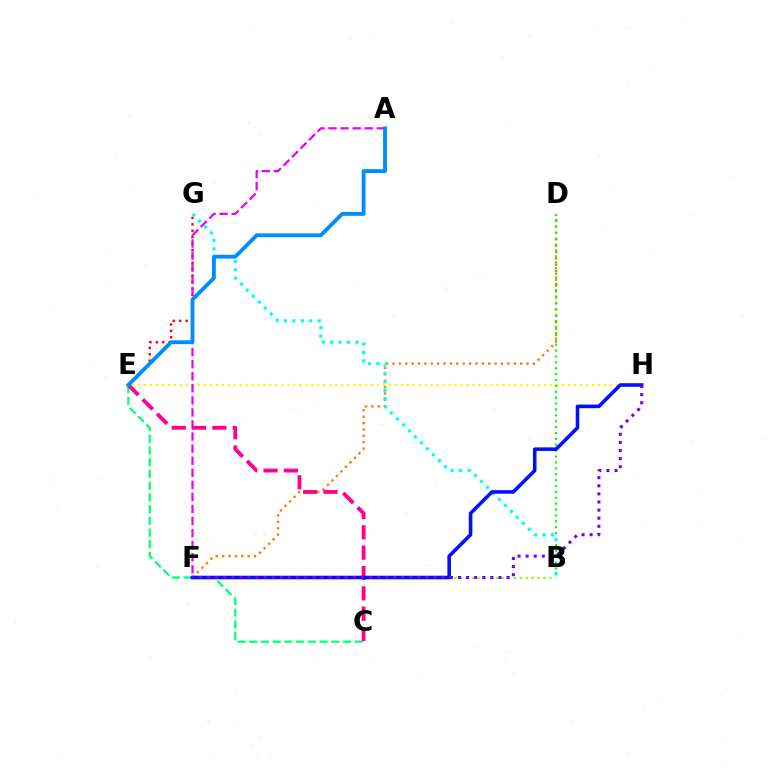{('D', 'F'): [{'color': '#ff7c00', 'line_style': 'dotted', 'thickness': 1.73}], ('E', 'H'): [{'color': '#fcf500', 'line_style': 'dotted', 'thickness': 1.62}], ('E', 'G'): [{'color': '#ff0000', 'line_style': 'dotted', 'thickness': 1.74}], ('B', 'F'): [{'color': '#84ff00', 'line_style': 'dotted', 'thickness': 1.61}], ('A', 'F'): [{'color': '#ee00ff', 'line_style': 'dashed', 'thickness': 1.64}], ('B', 'D'): [{'color': '#08ff00', 'line_style': 'dotted', 'thickness': 1.6}], ('C', 'E'): [{'color': '#00ff74', 'line_style': 'dashed', 'thickness': 1.59}, {'color': '#ff0094', 'line_style': 'dashed', 'thickness': 2.76}], ('B', 'G'): [{'color': '#00fff6', 'line_style': 'dotted', 'thickness': 2.3}], ('F', 'H'): [{'color': '#0010ff', 'line_style': 'solid', 'thickness': 2.58}, {'color': '#7200ff', 'line_style': 'dotted', 'thickness': 2.2}], ('A', 'E'): [{'color': '#008cff', 'line_style': 'solid', 'thickness': 2.77}]}